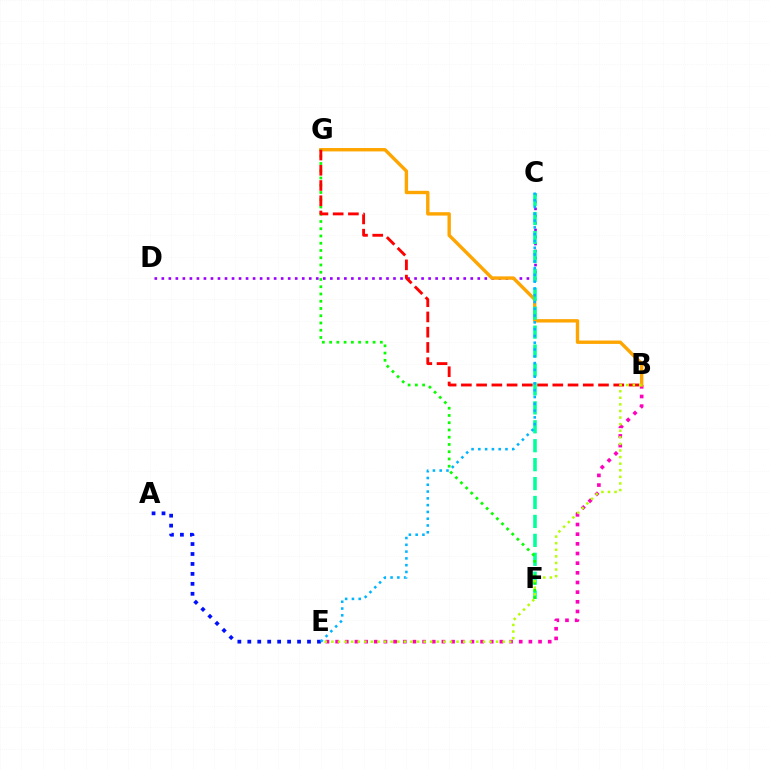{('C', 'D'): [{'color': '#9b00ff', 'line_style': 'dotted', 'thickness': 1.91}], ('A', 'E'): [{'color': '#0010ff', 'line_style': 'dotted', 'thickness': 2.7}], ('B', 'E'): [{'color': '#ff00bd', 'line_style': 'dotted', 'thickness': 2.63}, {'color': '#b3ff00', 'line_style': 'dotted', 'thickness': 1.79}], ('B', 'G'): [{'color': '#ffa500', 'line_style': 'solid', 'thickness': 2.43}, {'color': '#ff0000', 'line_style': 'dashed', 'thickness': 2.07}], ('C', 'F'): [{'color': '#00ff9d', 'line_style': 'dashed', 'thickness': 2.57}], ('F', 'G'): [{'color': '#08ff00', 'line_style': 'dotted', 'thickness': 1.97}], ('C', 'E'): [{'color': '#00b5ff', 'line_style': 'dotted', 'thickness': 1.84}]}